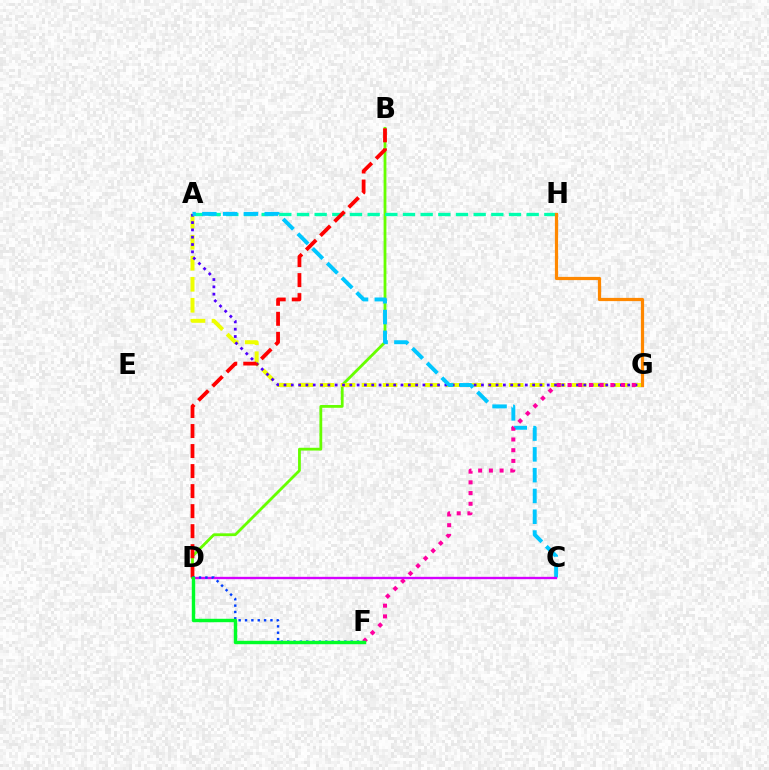{('B', 'D'): [{'color': '#66ff00', 'line_style': 'solid', 'thickness': 2.01}, {'color': '#ff0000', 'line_style': 'dashed', 'thickness': 2.72}], ('A', 'G'): [{'color': '#eeff00', 'line_style': 'dashed', 'thickness': 2.85}, {'color': '#4f00ff', 'line_style': 'dotted', 'thickness': 1.99}], ('A', 'H'): [{'color': '#00ffaf', 'line_style': 'dashed', 'thickness': 2.4}], ('A', 'C'): [{'color': '#00c7ff', 'line_style': 'dashed', 'thickness': 2.82}], ('F', 'G'): [{'color': '#ff00a0', 'line_style': 'dotted', 'thickness': 2.91}], ('C', 'D'): [{'color': '#d600ff', 'line_style': 'solid', 'thickness': 1.69}], ('G', 'H'): [{'color': '#ff8800', 'line_style': 'solid', 'thickness': 2.31}], ('D', 'F'): [{'color': '#003fff', 'line_style': 'dotted', 'thickness': 1.73}, {'color': '#00ff27', 'line_style': 'solid', 'thickness': 2.47}]}